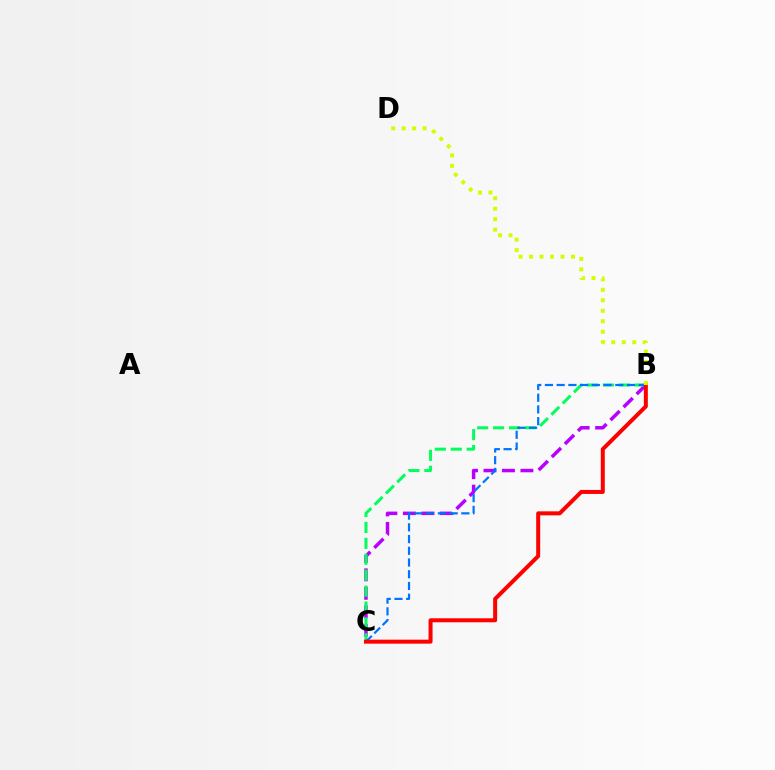{('B', 'C'): [{'color': '#b900ff', 'line_style': 'dashed', 'thickness': 2.51}, {'color': '#00ff5c', 'line_style': 'dashed', 'thickness': 2.16}, {'color': '#0074ff', 'line_style': 'dashed', 'thickness': 1.59}, {'color': '#ff0000', 'line_style': 'solid', 'thickness': 2.88}], ('B', 'D'): [{'color': '#d1ff00', 'line_style': 'dotted', 'thickness': 2.85}]}